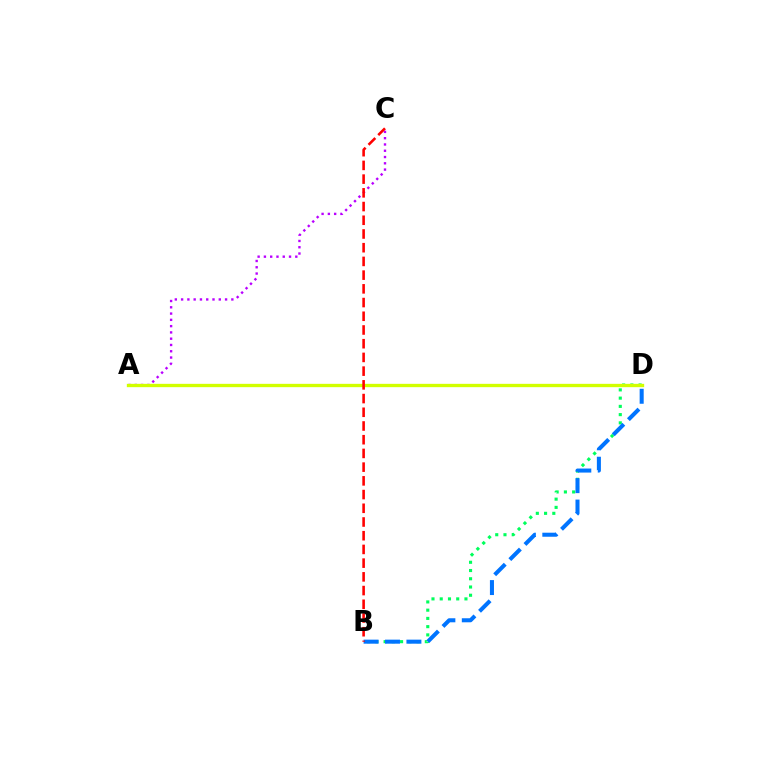{('B', 'D'): [{'color': '#00ff5c', 'line_style': 'dotted', 'thickness': 2.24}, {'color': '#0074ff', 'line_style': 'dashed', 'thickness': 2.91}], ('A', 'C'): [{'color': '#b900ff', 'line_style': 'dotted', 'thickness': 1.71}], ('A', 'D'): [{'color': '#d1ff00', 'line_style': 'solid', 'thickness': 2.4}], ('B', 'C'): [{'color': '#ff0000', 'line_style': 'dashed', 'thickness': 1.86}]}